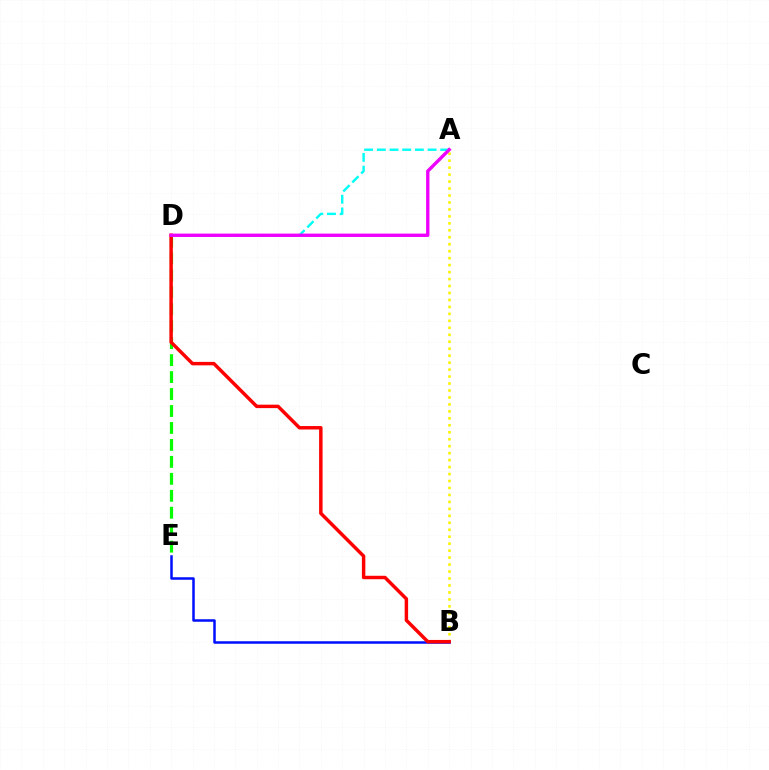{('D', 'E'): [{'color': '#08ff00', 'line_style': 'dashed', 'thickness': 2.3}], ('A', 'B'): [{'color': '#fcf500', 'line_style': 'dotted', 'thickness': 1.89}], ('B', 'E'): [{'color': '#0010ff', 'line_style': 'solid', 'thickness': 1.8}], ('B', 'D'): [{'color': '#ff0000', 'line_style': 'solid', 'thickness': 2.49}], ('A', 'D'): [{'color': '#00fff6', 'line_style': 'dashed', 'thickness': 1.72}, {'color': '#ee00ff', 'line_style': 'solid', 'thickness': 2.42}]}